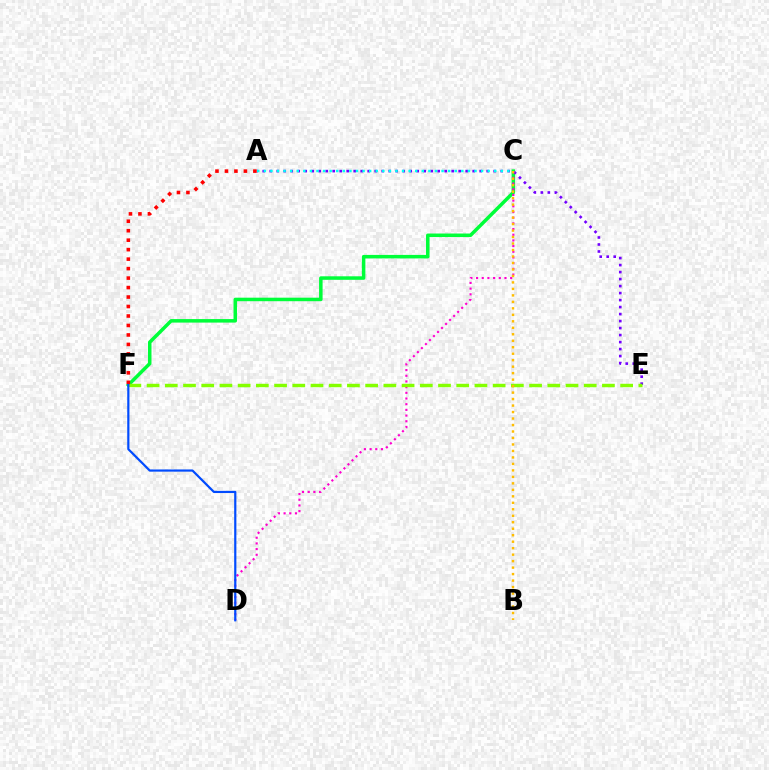{('C', 'F'): [{'color': '#00ff39', 'line_style': 'solid', 'thickness': 2.53}], ('A', 'E'): [{'color': '#7200ff', 'line_style': 'dotted', 'thickness': 1.9}], ('C', 'D'): [{'color': '#ff00cf', 'line_style': 'dotted', 'thickness': 1.54}], ('E', 'F'): [{'color': '#84ff00', 'line_style': 'dashed', 'thickness': 2.47}], ('A', 'F'): [{'color': '#ff0000', 'line_style': 'dotted', 'thickness': 2.57}], ('D', 'F'): [{'color': '#004bff', 'line_style': 'solid', 'thickness': 1.58}], ('B', 'C'): [{'color': '#ffbd00', 'line_style': 'dotted', 'thickness': 1.76}], ('A', 'C'): [{'color': '#00fff6', 'line_style': 'dotted', 'thickness': 1.79}]}